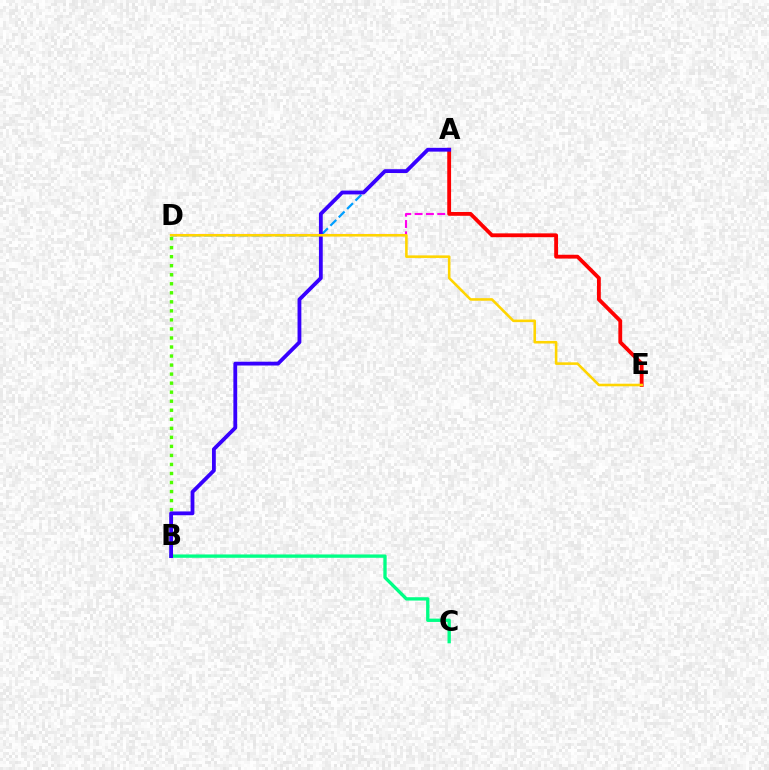{('A', 'D'): [{'color': '#ff00ed', 'line_style': 'dashed', 'thickness': 1.54}, {'color': '#009eff', 'line_style': 'dashed', 'thickness': 1.61}], ('B', 'C'): [{'color': '#00ff86', 'line_style': 'solid', 'thickness': 2.4}], ('A', 'E'): [{'color': '#ff0000', 'line_style': 'solid', 'thickness': 2.76}], ('B', 'D'): [{'color': '#4fff00', 'line_style': 'dotted', 'thickness': 2.45}], ('A', 'B'): [{'color': '#3700ff', 'line_style': 'solid', 'thickness': 2.74}], ('D', 'E'): [{'color': '#ffd500', 'line_style': 'solid', 'thickness': 1.85}]}